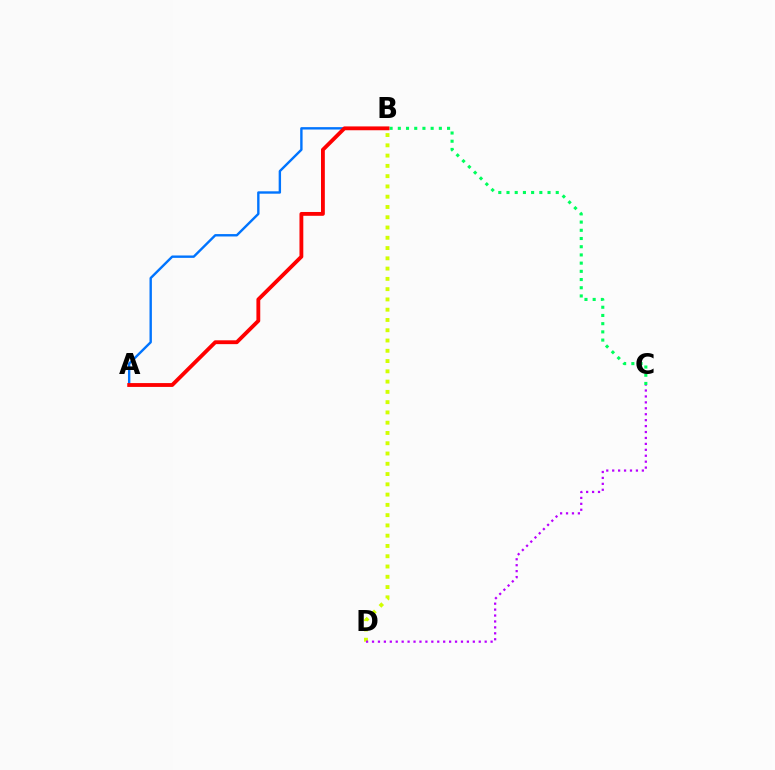{('B', 'D'): [{'color': '#d1ff00', 'line_style': 'dotted', 'thickness': 2.79}], ('B', 'C'): [{'color': '#00ff5c', 'line_style': 'dotted', 'thickness': 2.23}], ('C', 'D'): [{'color': '#b900ff', 'line_style': 'dotted', 'thickness': 1.61}], ('A', 'B'): [{'color': '#0074ff', 'line_style': 'solid', 'thickness': 1.72}, {'color': '#ff0000', 'line_style': 'solid', 'thickness': 2.76}]}